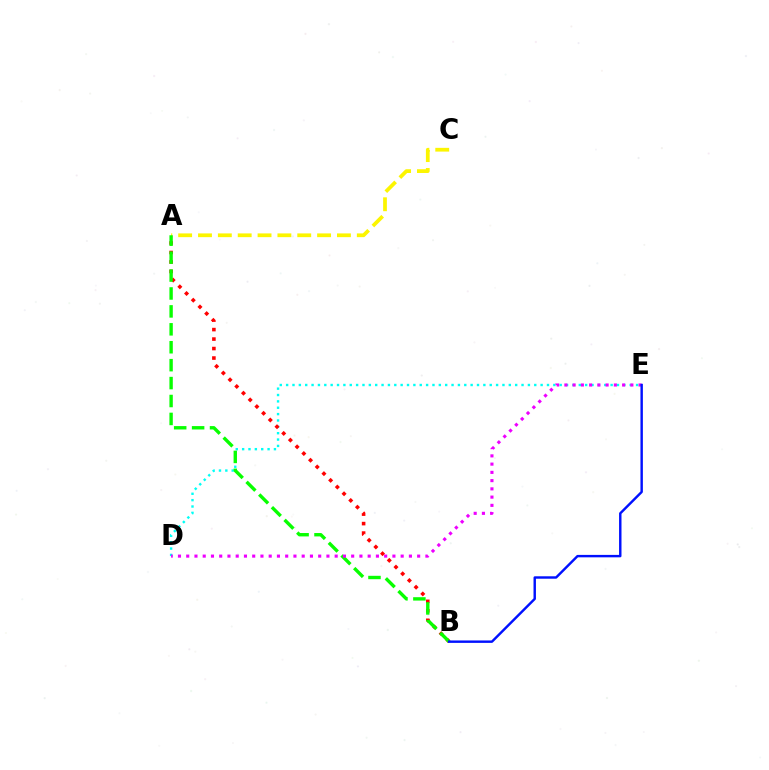{('D', 'E'): [{'color': '#00fff6', 'line_style': 'dotted', 'thickness': 1.73}, {'color': '#ee00ff', 'line_style': 'dotted', 'thickness': 2.24}], ('A', 'C'): [{'color': '#fcf500', 'line_style': 'dashed', 'thickness': 2.7}], ('A', 'B'): [{'color': '#ff0000', 'line_style': 'dotted', 'thickness': 2.58}, {'color': '#08ff00', 'line_style': 'dashed', 'thickness': 2.43}], ('B', 'E'): [{'color': '#0010ff', 'line_style': 'solid', 'thickness': 1.75}]}